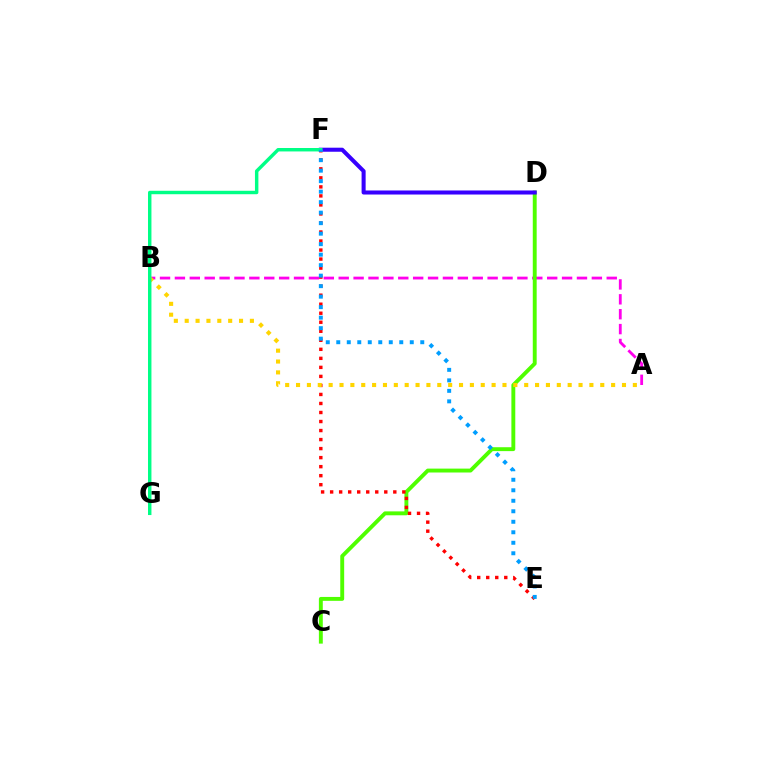{('A', 'B'): [{'color': '#ff00ed', 'line_style': 'dashed', 'thickness': 2.02}, {'color': '#ffd500', 'line_style': 'dotted', 'thickness': 2.95}], ('C', 'D'): [{'color': '#4fff00', 'line_style': 'solid', 'thickness': 2.81}], ('E', 'F'): [{'color': '#ff0000', 'line_style': 'dotted', 'thickness': 2.45}, {'color': '#009eff', 'line_style': 'dotted', 'thickness': 2.85}], ('D', 'F'): [{'color': '#3700ff', 'line_style': 'solid', 'thickness': 2.91}], ('F', 'G'): [{'color': '#00ff86', 'line_style': 'solid', 'thickness': 2.48}]}